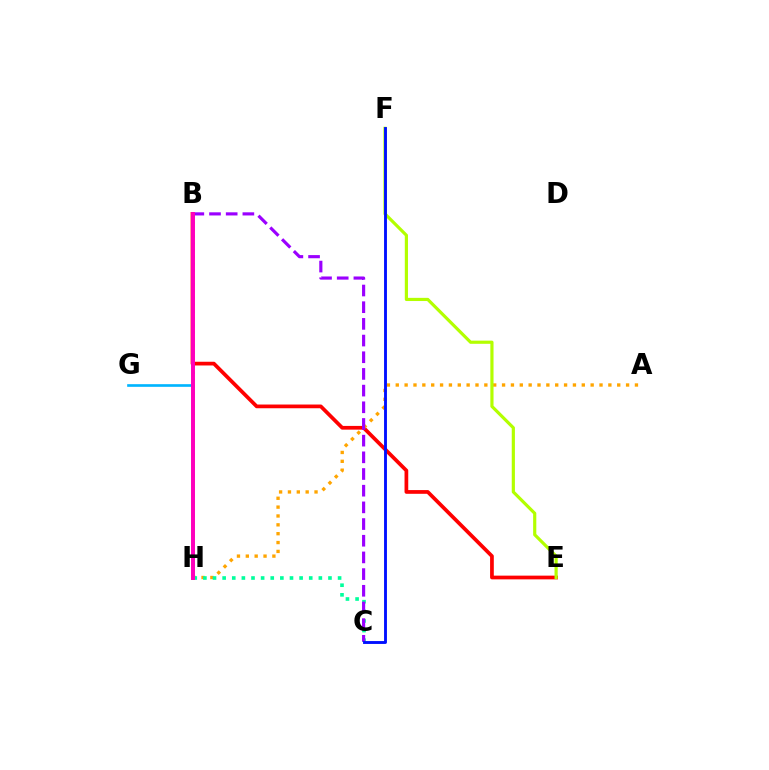{('G', 'H'): [{'color': '#00b5ff', 'line_style': 'solid', 'thickness': 1.92}], ('B', 'E'): [{'color': '#ff0000', 'line_style': 'solid', 'thickness': 2.68}], ('A', 'H'): [{'color': '#ffa500', 'line_style': 'dotted', 'thickness': 2.41}], ('B', 'H'): [{'color': '#08ff00', 'line_style': 'dotted', 'thickness': 1.85}, {'color': '#ff00bd', 'line_style': 'solid', 'thickness': 2.84}], ('C', 'H'): [{'color': '#00ff9d', 'line_style': 'dotted', 'thickness': 2.61}], ('B', 'C'): [{'color': '#9b00ff', 'line_style': 'dashed', 'thickness': 2.27}], ('E', 'F'): [{'color': '#b3ff00', 'line_style': 'solid', 'thickness': 2.29}], ('C', 'F'): [{'color': '#0010ff', 'line_style': 'solid', 'thickness': 2.07}]}